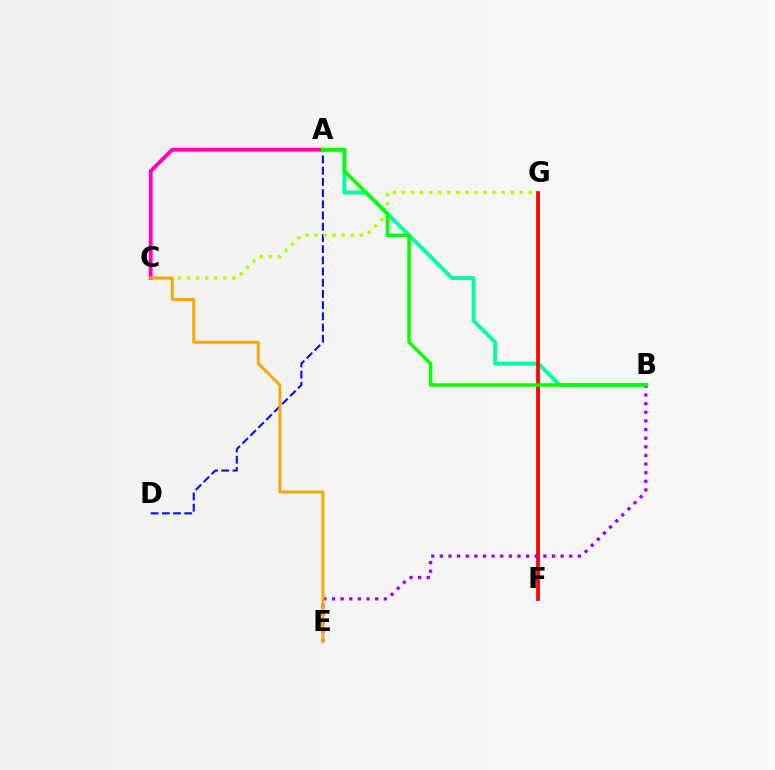{('A', 'D'): [{'color': '#0010ff', 'line_style': 'dashed', 'thickness': 1.52}], ('C', 'G'): [{'color': '#b3ff00', 'line_style': 'dotted', 'thickness': 2.46}], ('F', 'G'): [{'color': '#00b5ff', 'line_style': 'solid', 'thickness': 1.91}, {'color': '#ff0000', 'line_style': 'solid', 'thickness': 2.68}], ('A', 'C'): [{'color': '#ff00bd', 'line_style': 'solid', 'thickness': 2.78}], ('A', 'B'): [{'color': '#00ff9d', 'line_style': 'solid', 'thickness': 2.82}, {'color': '#08ff00', 'line_style': 'solid', 'thickness': 2.53}], ('B', 'E'): [{'color': '#9b00ff', 'line_style': 'dotted', 'thickness': 2.34}], ('C', 'E'): [{'color': '#ffa500', 'line_style': 'solid', 'thickness': 2.15}]}